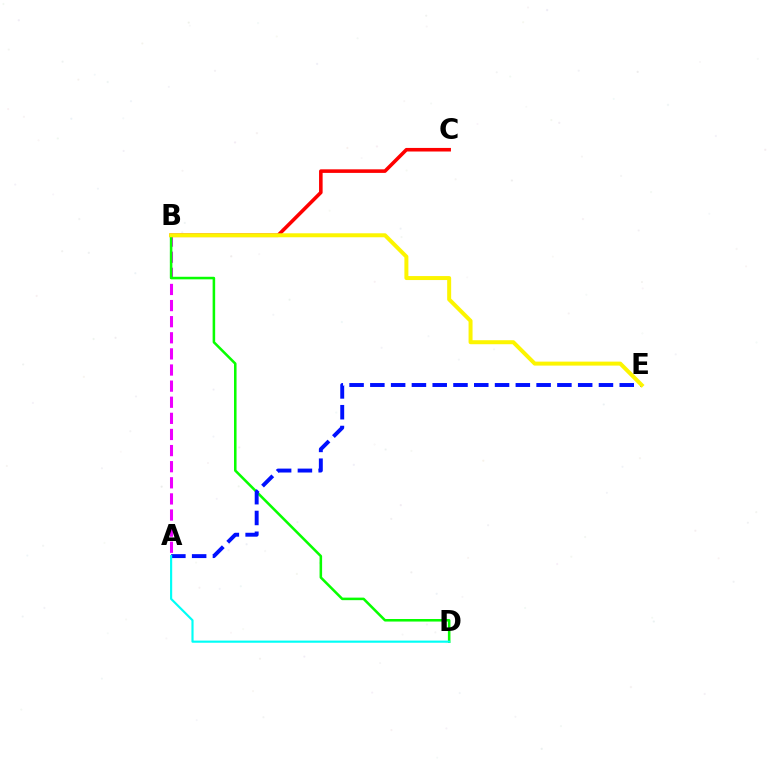{('B', 'C'): [{'color': '#ff0000', 'line_style': 'solid', 'thickness': 2.57}], ('A', 'B'): [{'color': '#ee00ff', 'line_style': 'dashed', 'thickness': 2.19}], ('B', 'D'): [{'color': '#08ff00', 'line_style': 'solid', 'thickness': 1.83}], ('A', 'E'): [{'color': '#0010ff', 'line_style': 'dashed', 'thickness': 2.82}], ('A', 'D'): [{'color': '#00fff6', 'line_style': 'solid', 'thickness': 1.55}], ('B', 'E'): [{'color': '#fcf500', 'line_style': 'solid', 'thickness': 2.87}]}